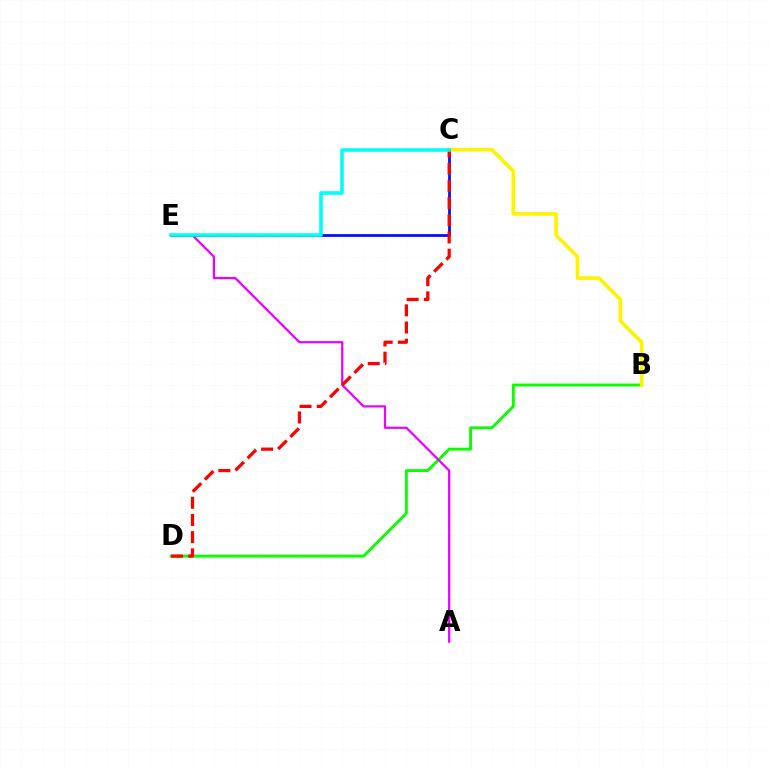{('B', 'D'): [{'color': '#08ff00', 'line_style': 'solid', 'thickness': 2.07}], ('B', 'C'): [{'color': '#fcf500', 'line_style': 'solid', 'thickness': 2.64}], ('A', 'E'): [{'color': '#ee00ff', 'line_style': 'solid', 'thickness': 1.61}], ('C', 'E'): [{'color': '#0010ff', 'line_style': 'solid', 'thickness': 1.99}, {'color': '#00fff6', 'line_style': 'solid', 'thickness': 2.58}], ('C', 'D'): [{'color': '#ff0000', 'line_style': 'dashed', 'thickness': 2.33}]}